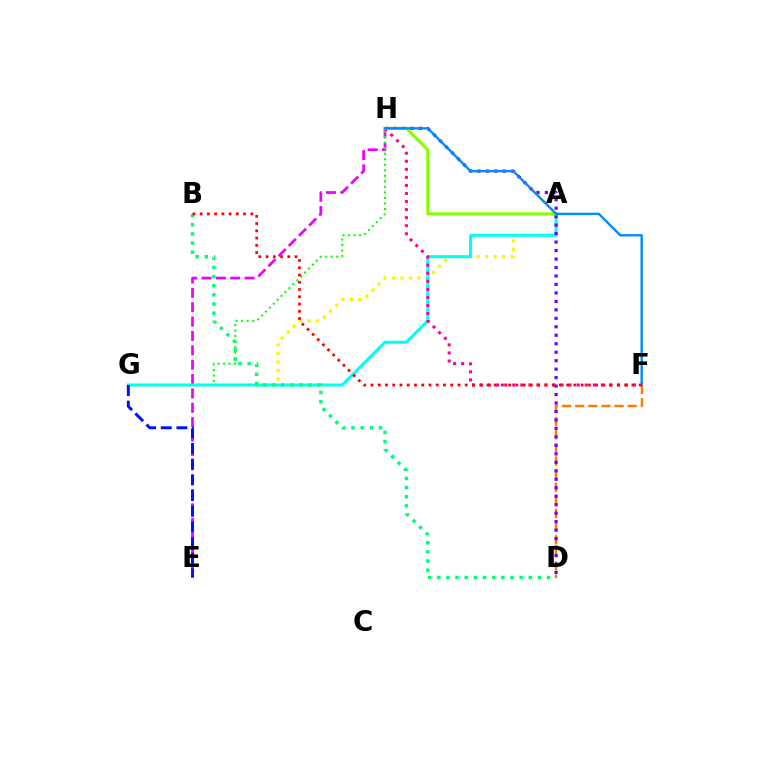{('D', 'F'): [{'color': '#ff7c00', 'line_style': 'dashed', 'thickness': 1.78}], ('E', 'H'): [{'color': '#ee00ff', 'line_style': 'dashed', 'thickness': 1.95}], ('A', 'G'): [{'color': '#fcf500', 'line_style': 'dotted', 'thickness': 2.31}, {'color': '#00fff6', 'line_style': 'solid', 'thickness': 2.17}], ('G', 'H'): [{'color': '#08ff00', 'line_style': 'dotted', 'thickness': 1.5}], ('F', 'H'): [{'color': '#ff0094', 'line_style': 'dotted', 'thickness': 2.19}, {'color': '#008cff', 'line_style': 'solid', 'thickness': 1.72}], ('D', 'H'): [{'color': '#7200ff', 'line_style': 'dotted', 'thickness': 2.3}], ('E', 'G'): [{'color': '#0010ff', 'line_style': 'dashed', 'thickness': 2.13}], ('A', 'H'): [{'color': '#84ff00', 'line_style': 'solid', 'thickness': 2.19}], ('B', 'D'): [{'color': '#00ff74', 'line_style': 'dotted', 'thickness': 2.49}], ('B', 'F'): [{'color': '#ff0000', 'line_style': 'dotted', 'thickness': 1.97}]}